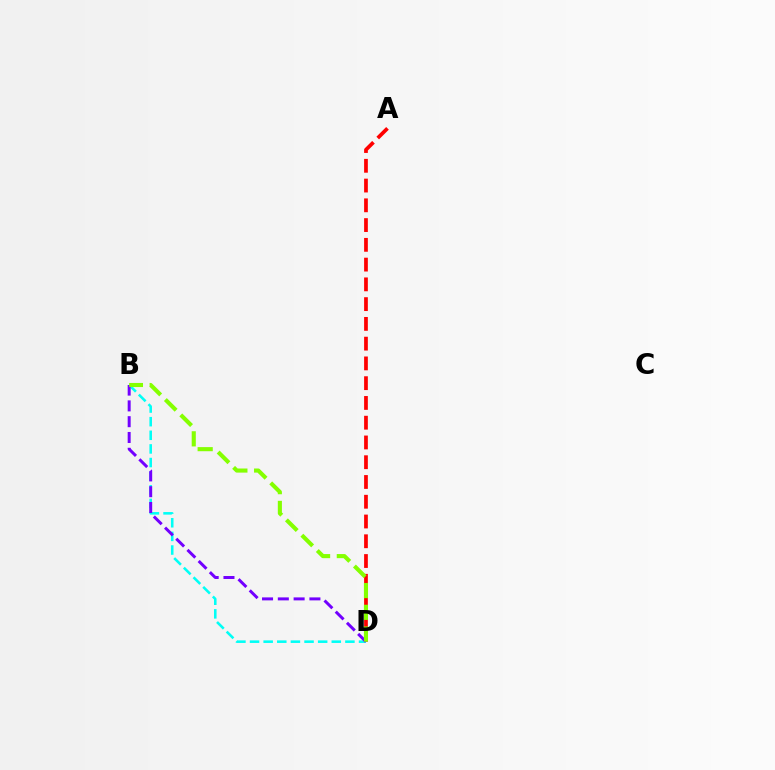{('A', 'D'): [{'color': '#ff0000', 'line_style': 'dashed', 'thickness': 2.68}], ('B', 'D'): [{'color': '#00fff6', 'line_style': 'dashed', 'thickness': 1.85}, {'color': '#7200ff', 'line_style': 'dashed', 'thickness': 2.15}, {'color': '#84ff00', 'line_style': 'dashed', 'thickness': 2.96}]}